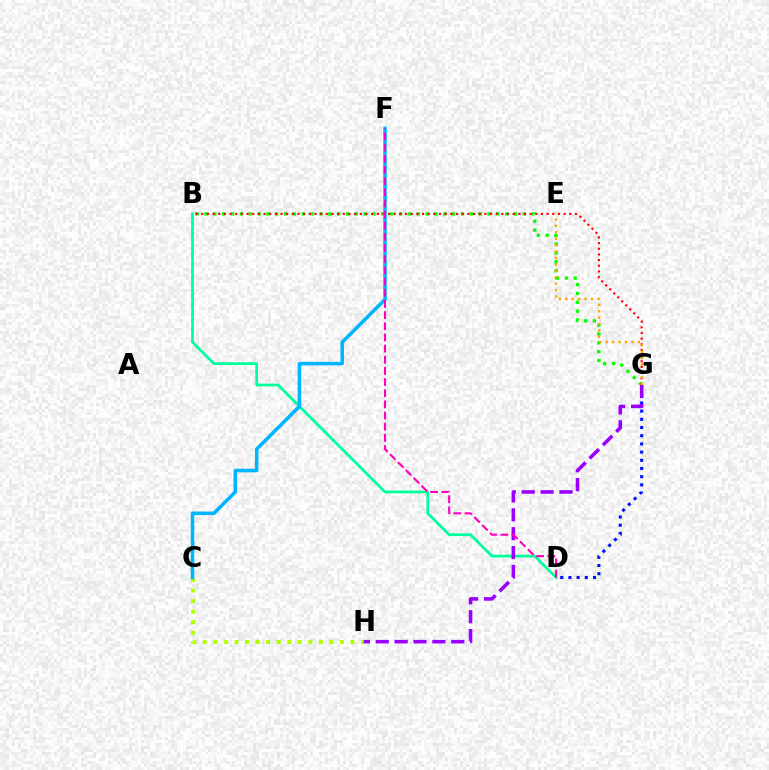{('B', 'G'): [{'color': '#08ff00', 'line_style': 'dotted', 'thickness': 2.4}, {'color': '#ff0000', 'line_style': 'dotted', 'thickness': 1.54}], ('D', 'G'): [{'color': '#0010ff', 'line_style': 'dotted', 'thickness': 2.23}], ('B', 'D'): [{'color': '#00ff9d', 'line_style': 'solid', 'thickness': 1.98}], ('E', 'G'): [{'color': '#ffa500', 'line_style': 'dotted', 'thickness': 1.74}], ('C', 'H'): [{'color': '#b3ff00', 'line_style': 'dotted', 'thickness': 2.87}], ('C', 'F'): [{'color': '#00b5ff', 'line_style': 'solid', 'thickness': 2.54}], ('G', 'H'): [{'color': '#9b00ff', 'line_style': 'dashed', 'thickness': 2.56}], ('D', 'F'): [{'color': '#ff00bd', 'line_style': 'dashed', 'thickness': 1.52}]}